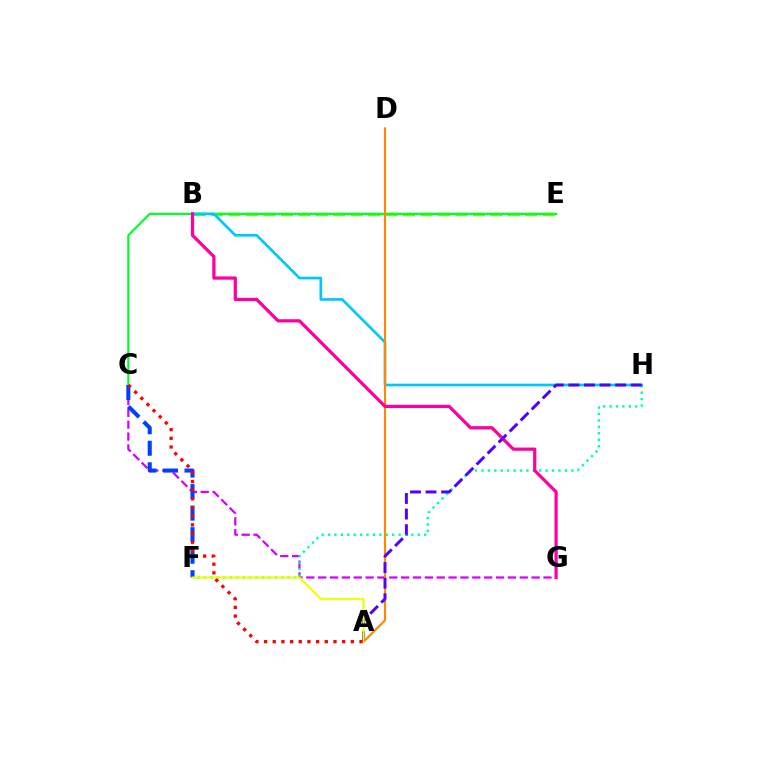{('C', 'G'): [{'color': '#d600ff', 'line_style': 'dashed', 'thickness': 1.61}], ('B', 'E'): [{'color': '#66ff00', 'line_style': 'dashed', 'thickness': 2.37}], ('C', 'E'): [{'color': '#00ff27', 'line_style': 'solid', 'thickness': 1.56}], ('F', 'H'): [{'color': '#00ffaf', 'line_style': 'dotted', 'thickness': 1.74}], ('B', 'H'): [{'color': '#00c7ff', 'line_style': 'solid', 'thickness': 1.92}], ('A', 'D'): [{'color': '#ff8800', 'line_style': 'solid', 'thickness': 1.53}], ('B', 'G'): [{'color': '#ff00a0', 'line_style': 'solid', 'thickness': 2.32}], ('C', 'F'): [{'color': '#003fff', 'line_style': 'dashed', 'thickness': 2.93}], ('A', 'H'): [{'color': '#4f00ff', 'line_style': 'dashed', 'thickness': 2.12}], ('A', 'F'): [{'color': '#eeff00', 'line_style': 'solid', 'thickness': 1.51}], ('A', 'C'): [{'color': '#ff0000', 'line_style': 'dotted', 'thickness': 2.36}]}